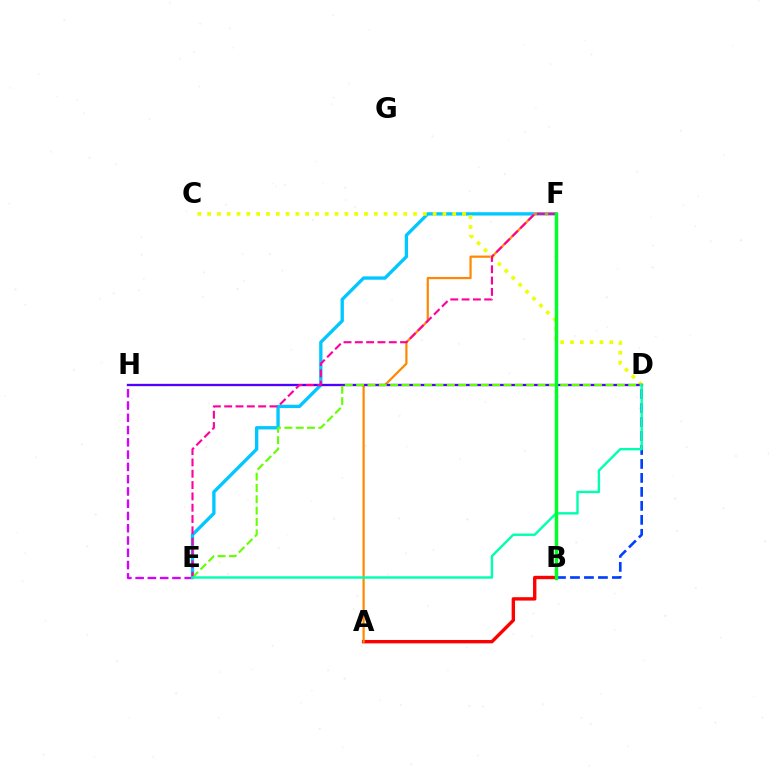{('B', 'D'): [{'color': '#003fff', 'line_style': 'dashed', 'thickness': 1.9}], ('E', 'H'): [{'color': '#d600ff', 'line_style': 'dashed', 'thickness': 1.67}], ('E', 'F'): [{'color': '#00c7ff', 'line_style': 'solid', 'thickness': 2.39}, {'color': '#ff00a0', 'line_style': 'dashed', 'thickness': 1.54}], ('A', 'B'): [{'color': '#ff0000', 'line_style': 'solid', 'thickness': 2.43}], ('A', 'F'): [{'color': '#ff8800', 'line_style': 'solid', 'thickness': 1.59}], ('C', 'D'): [{'color': '#eeff00', 'line_style': 'dotted', 'thickness': 2.66}], ('D', 'H'): [{'color': '#4f00ff', 'line_style': 'solid', 'thickness': 1.68}], ('D', 'E'): [{'color': '#66ff00', 'line_style': 'dashed', 'thickness': 1.54}, {'color': '#00ffaf', 'line_style': 'solid', 'thickness': 1.73}], ('B', 'F'): [{'color': '#00ff27', 'line_style': 'solid', 'thickness': 2.47}]}